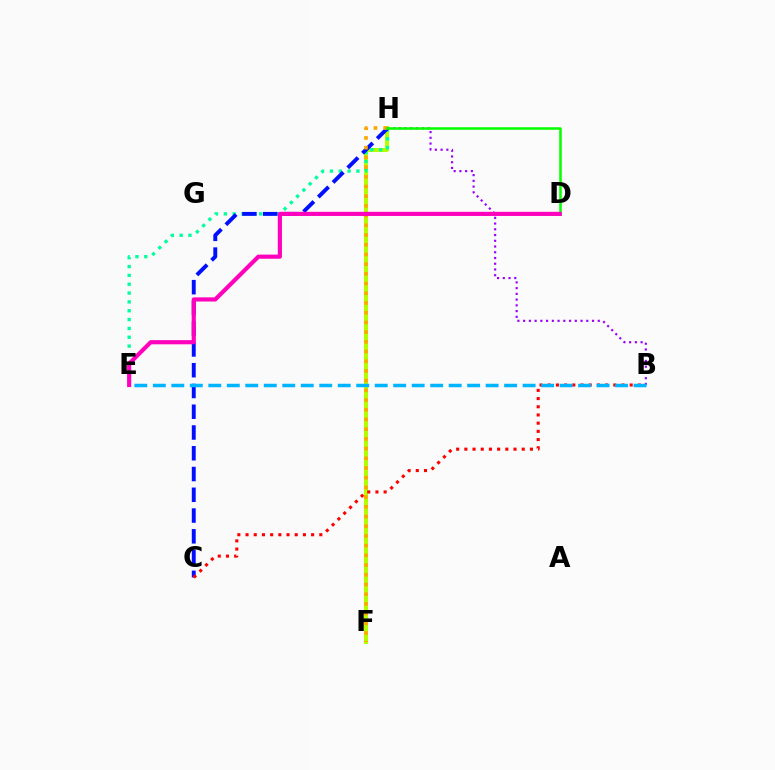{('F', 'H'): [{'color': '#b3ff00', 'line_style': 'solid', 'thickness': 2.92}, {'color': '#ffa500', 'line_style': 'dotted', 'thickness': 2.64}], ('B', 'H'): [{'color': '#9b00ff', 'line_style': 'dotted', 'thickness': 1.56}], ('E', 'H'): [{'color': '#00ff9d', 'line_style': 'dotted', 'thickness': 2.4}], ('C', 'H'): [{'color': '#0010ff', 'line_style': 'dashed', 'thickness': 2.82}], ('B', 'C'): [{'color': '#ff0000', 'line_style': 'dotted', 'thickness': 2.23}], ('D', 'H'): [{'color': '#08ff00', 'line_style': 'solid', 'thickness': 1.83}], ('D', 'E'): [{'color': '#ff00bd', 'line_style': 'solid', 'thickness': 2.99}], ('B', 'E'): [{'color': '#00b5ff', 'line_style': 'dashed', 'thickness': 2.51}]}